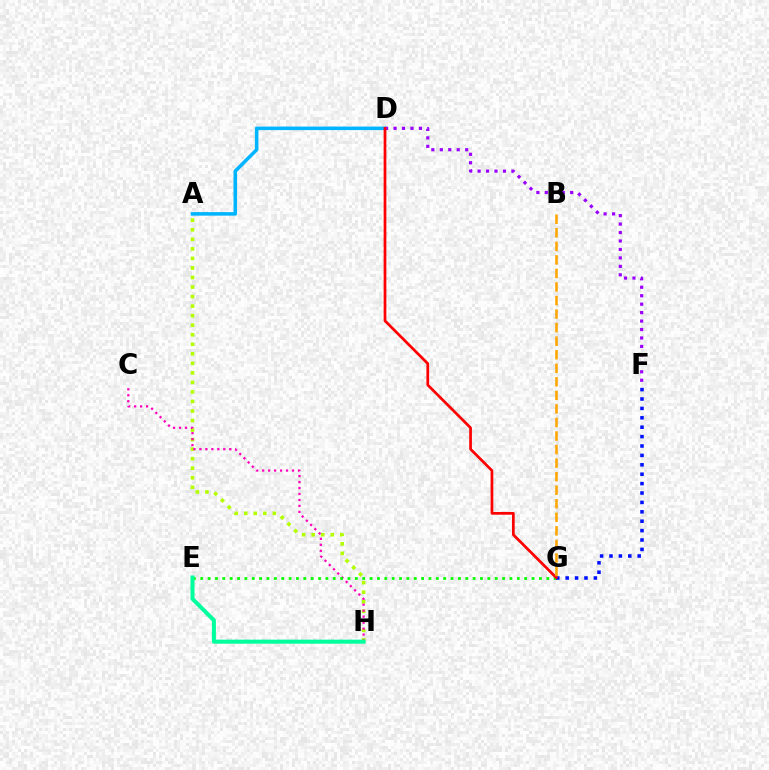{('A', 'H'): [{'color': '#b3ff00', 'line_style': 'dotted', 'thickness': 2.59}], ('C', 'H'): [{'color': '#ff00bd', 'line_style': 'dotted', 'thickness': 1.62}], ('E', 'G'): [{'color': '#08ff00', 'line_style': 'dotted', 'thickness': 2.0}], ('A', 'D'): [{'color': '#00b5ff', 'line_style': 'solid', 'thickness': 2.56}], ('F', 'G'): [{'color': '#0010ff', 'line_style': 'dotted', 'thickness': 2.55}], ('D', 'F'): [{'color': '#9b00ff', 'line_style': 'dotted', 'thickness': 2.3}], ('D', 'G'): [{'color': '#ff0000', 'line_style': 'solid', 'thickness': 1.96}], ('B', 'G'): [{'color': '#ffa500', 'line_style': 'dashed', 'thickness': 1.84}], ('E', 'H'): [{'color': '#00ff9d', 'line_style': 'solid', 'thickness': 2.92}]}